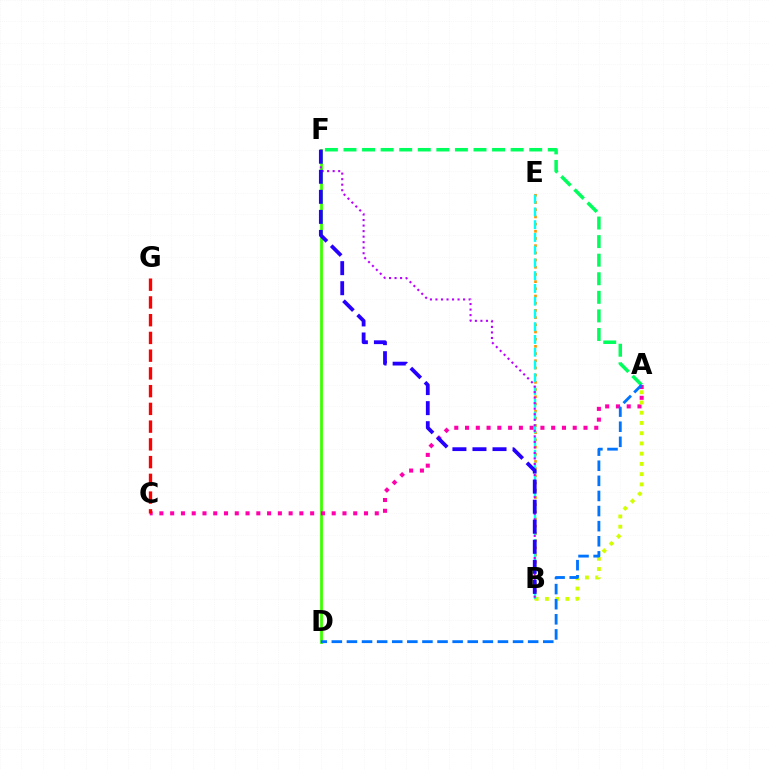{('A', 'F'): [{'color': '#00ff5c', 'line_style': 'dashed', 'thickness': 2.52}], ('D', 'F'): [{'color': '#3dff00', 'line_style': 'solid', 'thickness': 1.99}], ('A', 'C'): [{'color': '#ff00ac', 'line_style': 'dotted', 'thickness': 2.93}], ('B', 'E'): [{'color': '#ff9400', 'line_style': 'dotted', 'thickness': 1.95}, {'color': '#00fff6', 'line_style': 'dashed', 'thickness': 1.73}], ('A', 'B'): [{'color': '#d1ff00', 'line_style': 'dotted', 'thickness': 2.78}], ('C', 'G'): [{'color': '#ff0000', 'line_style': 'dashed', 'thickness': 2.41}], ('A', 'D'): [{'color': '#0074ff', 'line_style': 'dashed', 'thickness': 2.05}], ('B', 'F'): [{'color': '#b900ff', 'line_style': 'dotted', 'thickness': 1.5}, {'color': '#2500ff', 'line_style': 'dashed', 'thickness': 2.72}]}